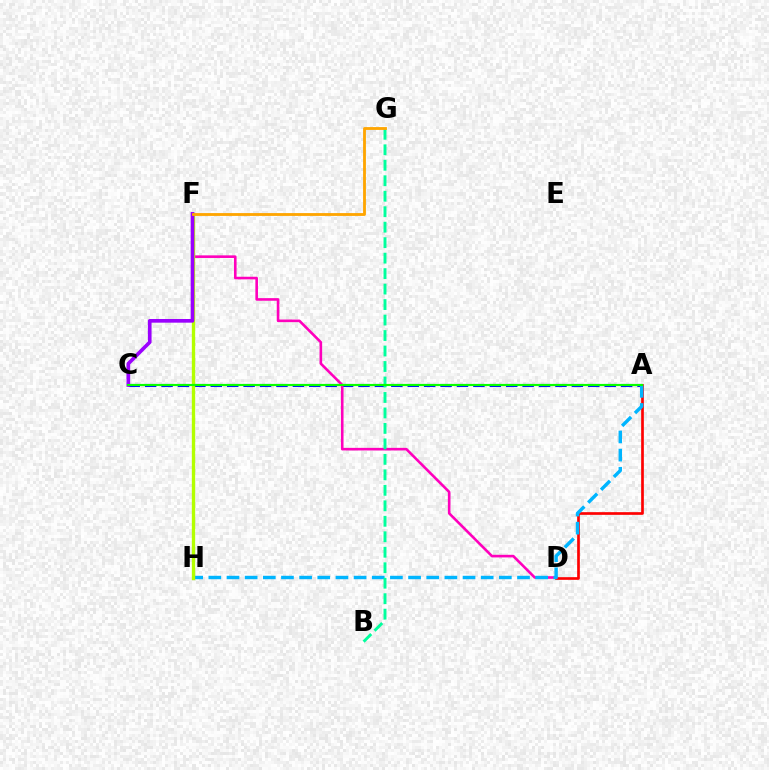{('A', 'D'): [{'color': '#ff0000', 'line_style': 'solid', 'thickness': 1.93}], ('A', 'C'): [{'color': '#0010ff', 'line_style': 'dashed', 'thickness': 2.23}, {'color': '#08ff00', 'line_style': 'solid', 'thickness': 1.55}], ('D', 'F'): [{'color': '#ff00bd', 'line_style': 'solid', 'thickness': 1.88}], ('A', 'H'): [{'color': '#00b5ff', 'line_style': 'dashed', 'thickness': 2.47}], ('F', 'H'): [{'color': '#b3ff00', 'line_style': 'solid', 'thickness': 2.4}], ('C', 'F'): [{'color': '#9b00ff', 'line_style': 'solid', 'thickness': 2.64}], ('B', 'G'): [{'color': '#00ff9d', 'line_style': 'dashed', 'thickness': 2.1}], ('F', 'G'): [{'color': '#ffa500', 'line_style': 'solid', 'thickness': 2.04}]}